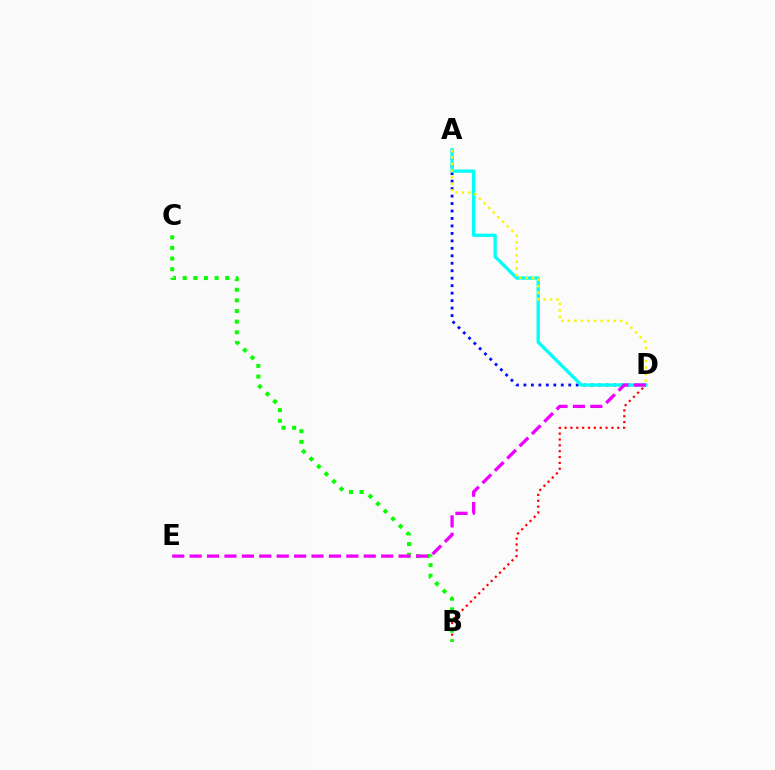{('B', 'D'): [{'color': '#ff0000', 'line_style': 'dotted', 'thickness': 1.59}], ('A', 'D'): [{'color': '#0010ff', 'line_style': 'dotted', 'thickness': 2.03}, {'color': '#00fff6', 'line_style': 'solid', 'thickness': 2.37}, {'color': '#fcf500', 'line_style': 'dotted', 'thickness': 1.78}], ('B', 'C'): [{'color': '#08ff00', 'line_style': 'dotted', 'thickness': 2.89}], ('D', 'E'): [{'color': '#ee00ff', 'line_style': 'dashed', 'thickness': 2.37}]}